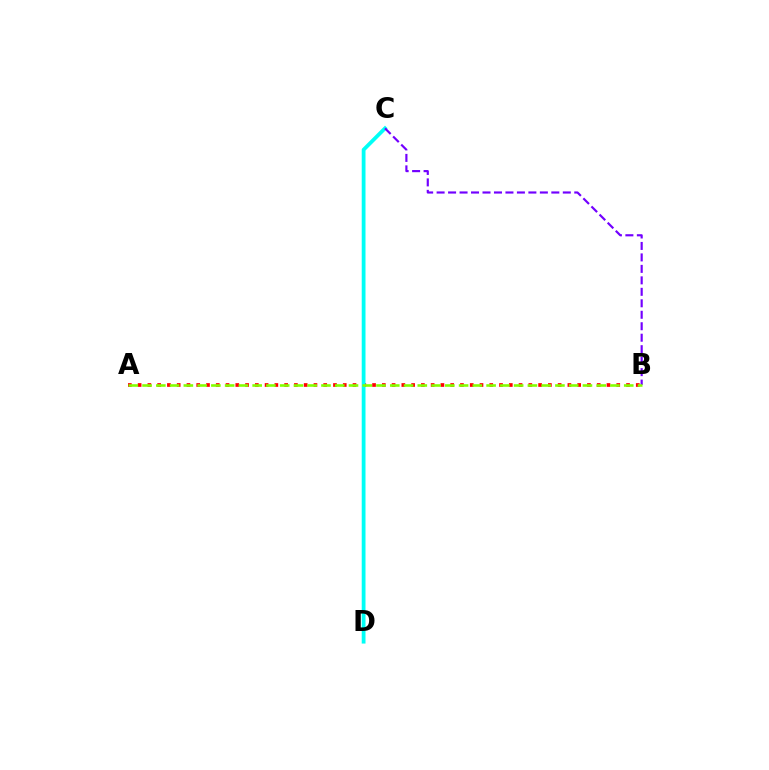{('A', 'B'): [{'color': '#ff0000', 'line_style': 'dotted', 'thickness': 2.65}, {'color': '#84ff00', 'line_style': 'dashed', 'thickness': 1.87}], ('C', 'D'): [{'color': '#00fff6', 'line_style': 'solid', 'thickness': 2.73}], ('B', 'C'): [{'color': '#7200ff', 'line_style': 'dashed', 'thickness': 1.56}]}